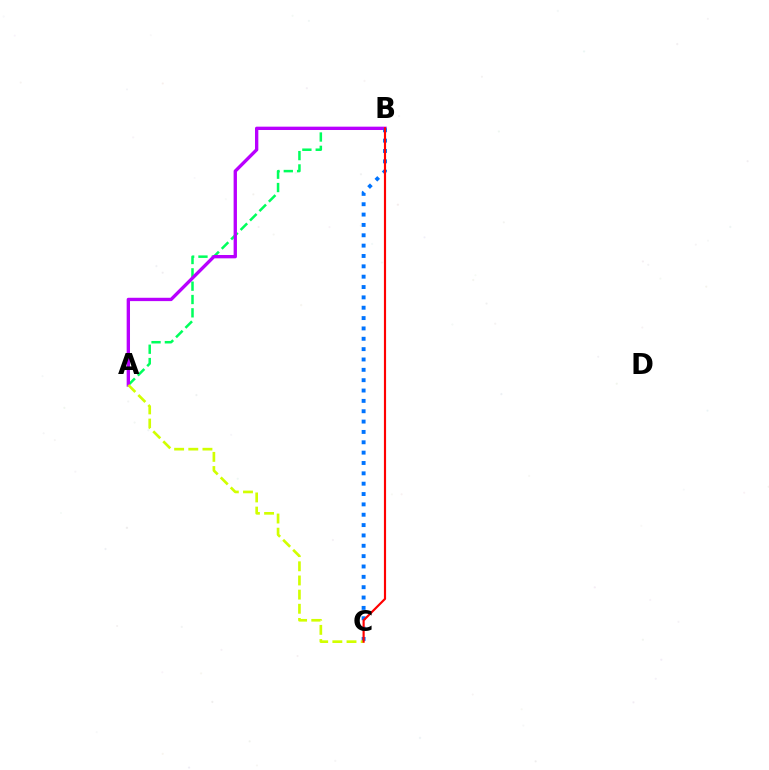{('A', 'B'): [{'color': '#00ff5c', 'line_style': 'dashed', 'thickness': 1.81}, {'color': '#b900ff', 'line_style': 'solid', 'thickness': 2.41}], ('B', 'C'): [{'color': '#0074ff', 'line_style': 'dotted', 'thickness': 2.81}, {'color': '#ff0000', 'line_style': 'solid', 'thickness': 1.56}], ('A', 'C'): [{'color': '#d1ff00', 'line_style': 'dashed', 'thickness': 1.92}]}